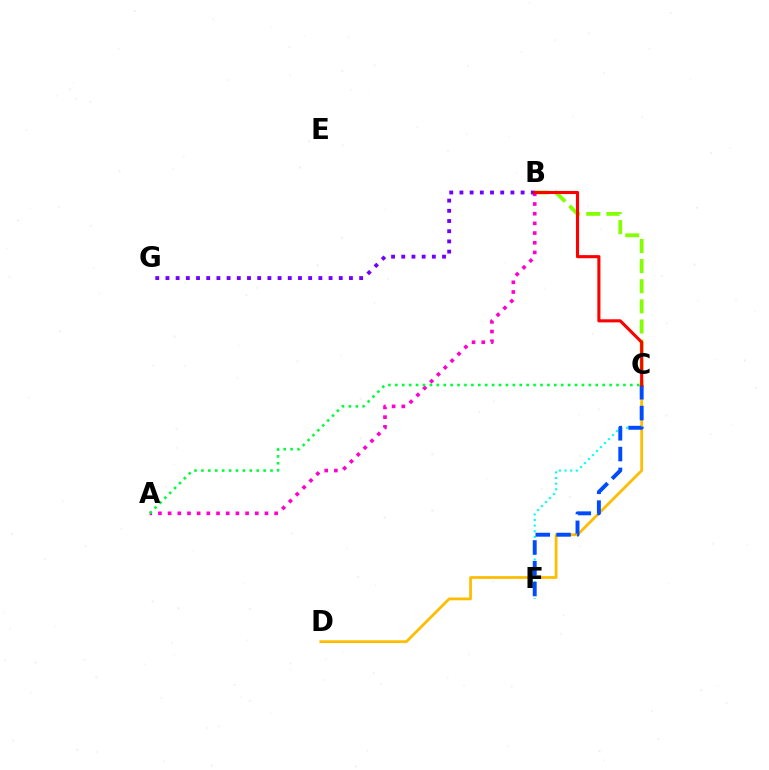{('C', 'F'): [{'color': '#00fff6', 'line_style': 'dotted', 'thickness': 1.53}, {'color': '#004bff', 'line_style': 'dashed', 'thickness': 2.83}], ('C', 'D'): [{'color': '#ffbd00', 'line_style': 'solid', 'thickness': 1.99}], ('B', 'C'): [{'color': '#84ff00', 'line_style': 'dashed', 'thickness': 2.73}, {'color': '#ff0000', 'line_style': 'solid', 'thickness': 2.23}], ('A', 'B'): [{'color': '#ff00cf', 'line_style': 'dotted', 'thickness': 2.63}], ('A', 'C'): [{'color': '#00ff39', 'line_style': 'dotted', 'thickness': 1.88}], ('B', 'G'): [{'color': '#7200ff', 'line_style': 'dotted', 'thickness': 2.77}]}